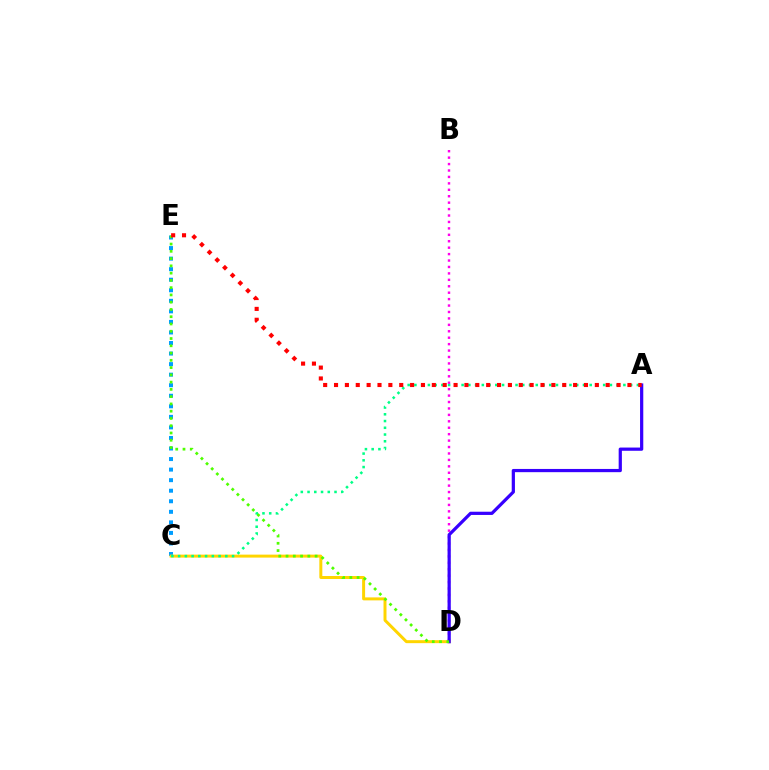{('C', 'E'): [{'color': '#009eff', 'line_style': 'dotted', 'thickness': 2.87}], ('C', 'D'): [{'color': '#ffd500', 'line_style': 'solid', 'thickness': 2.14}], ('A', 'C'): [{'color': '#00ff86', 'line_style': 'dotted', 'thickness': 1.83}], ('B', 'D'): [{'color': '#ff00ed', 'line_style': 'dotted', 'thickness': 1.75}], ('A', 'D'): [{'color': '#3700ff', 'line_style': 'solid', 'thickness': 2.32}], ('D', 'E'): [{'color': '#4fff00', 'line_style': 'dotted', 'thickness': 1.97}], ('A', 'E'): [{'color': '#ff0000', 'line_style': 'dotted', 'thickness': 2.95}]}